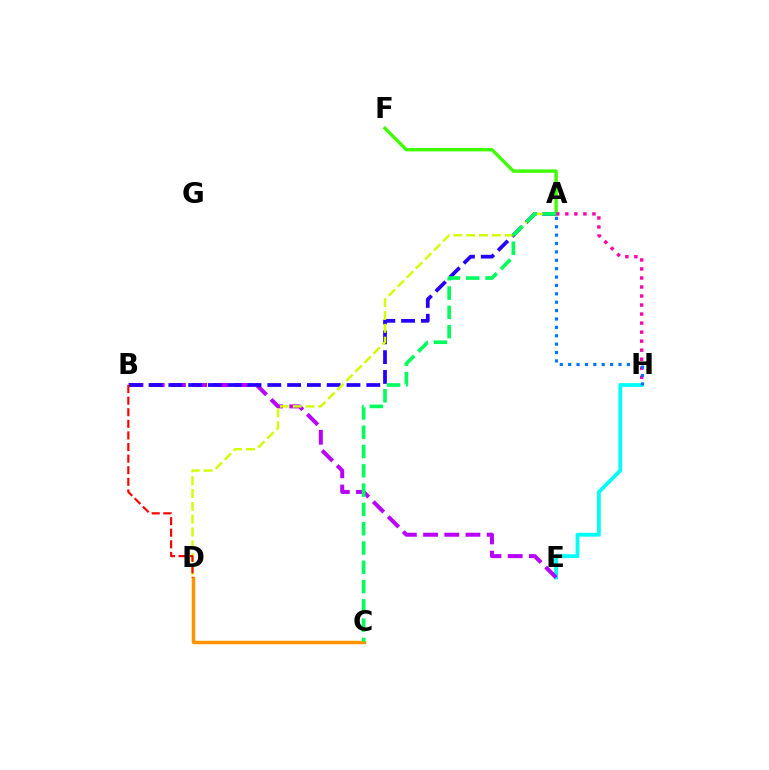{('E', 'H'): [{'color': '#00fff6', 'line_style': 'solid', 'thickness': 2.74}], ('A', 'F'): [{'color': '#3dff00', 'line_style': 'solid', 'thickness': 2.41}], ('B', 'E'): [{'color': '#b900ff', 'line_style': 'dashed', 'thickness': 2.88}], ('A', 'H'): [{'color': '#ff00ac', 'line_style': 'dotted', 'thickness': 2.45}, {'color': '#0074ff', 'line_style': 'dotted', 'thickness': 2.28}], ('A', 'B'): [{'color': '#2500ff', 'line_style': 'dashed', 'thickness': 2.69}], ('A', 'D'): [{'color': '#d1ff00', 'line_style': 'dashed', 'thickness': 1.74}], ('C', 'D'): [{'color': '#ff9400', 'line_style': 'solid', 'thickness': 2.49}], ('B', 'D'): [{'color': '#ff0000', 'line_style': 'dashed', 'thickness': 1.58}], ('A', 'C'): [{'color': '#00ff5c', 'line_style': 'dashed', 'thickness': 2.62}]}